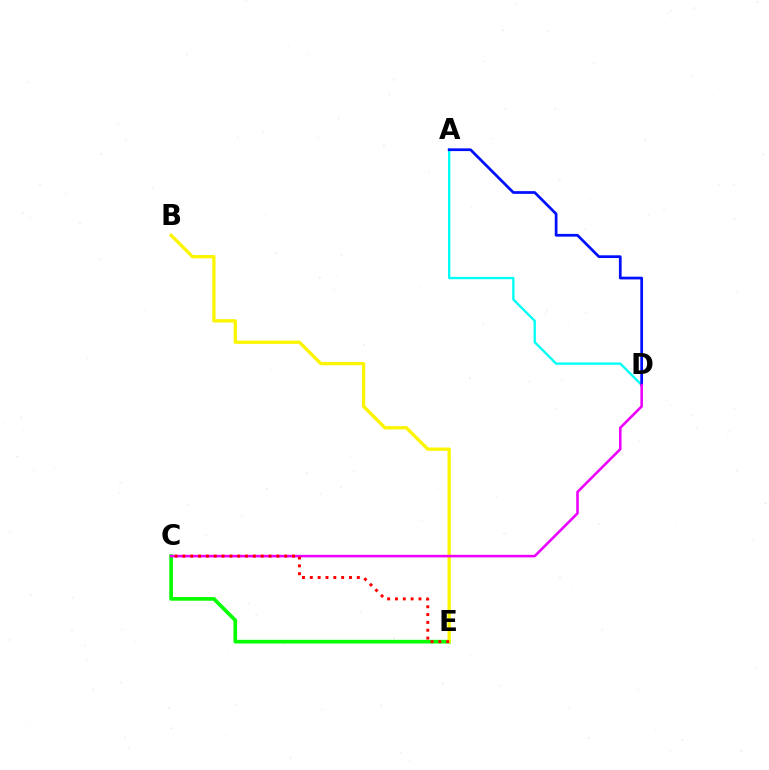{('A', 'D'): [{'color': '#00fff6', 'line_style': 'solid', 'thickness': 1.68}, {'color': '#0010ff', 'line_style': 'solid', 'thickness': 1.97}], ('C', 'E'): [{'color': '#08ff00', 'line_style': 'solid', 'thickness': 2.64}, {'color': '#ff0000', 'line_style': 'dotted', 'thickness': 2.13}], ('B', 'E'): [{'color': '#fcf500', 'line_style': 'solid', 'thickness': 2.38}], ('C', 'D'): [{'color': '#ee00ff', 'line_style': 'solid', 'thickness': 1.85}]}